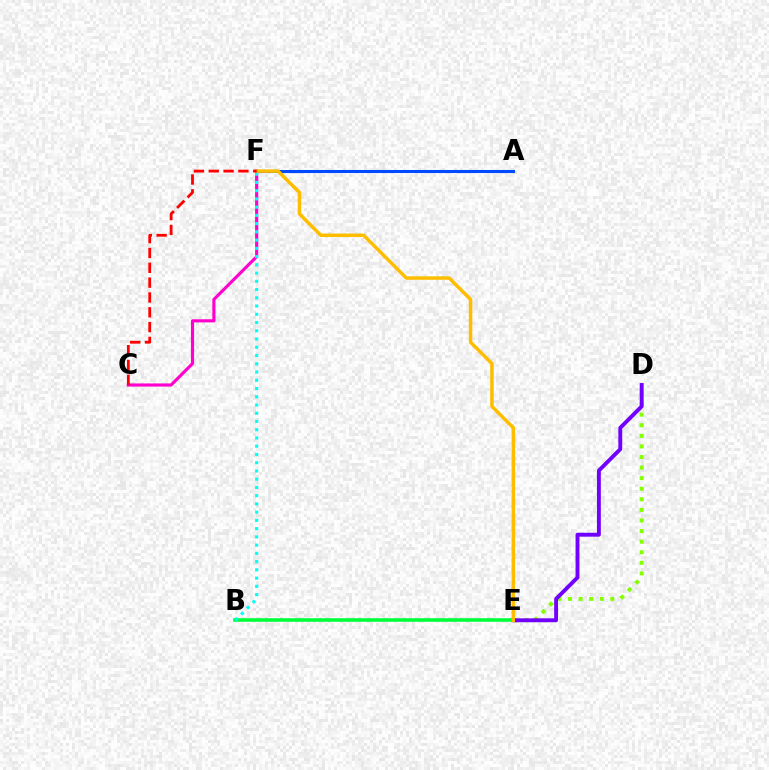{('D', 'E'): [{'color': '#84ff00', 'line_style': 'dotted', 'thickness': 2.88}, {'color': '#7200ff', 'line_style': 'solid', 'thickness': 2.81}], ('C', 'F'): [{'color': '#ff00cf', 'line_style': 'solid', 'thickness': 2.26}, {'color': '#ff0000', 'line_style': 'dashed', 'thickness': 2.01}], ('B', 'E'): [{'color': '#00ff39', 'line_style': 'solid', 'thickness': 2.58}], ('B', 'F'): [{'color': '#00fff6', 'line_style': 'dotted', 'thickness': 2.24}], ('A', 'F'): [{'color': '#004bff', 'line_style': 'solid', 'thickness': 2.2}], ('E', 'F'): [{'color': '#ffbd00', 'line_style': 'solid', 'thickness': 2.51}]}